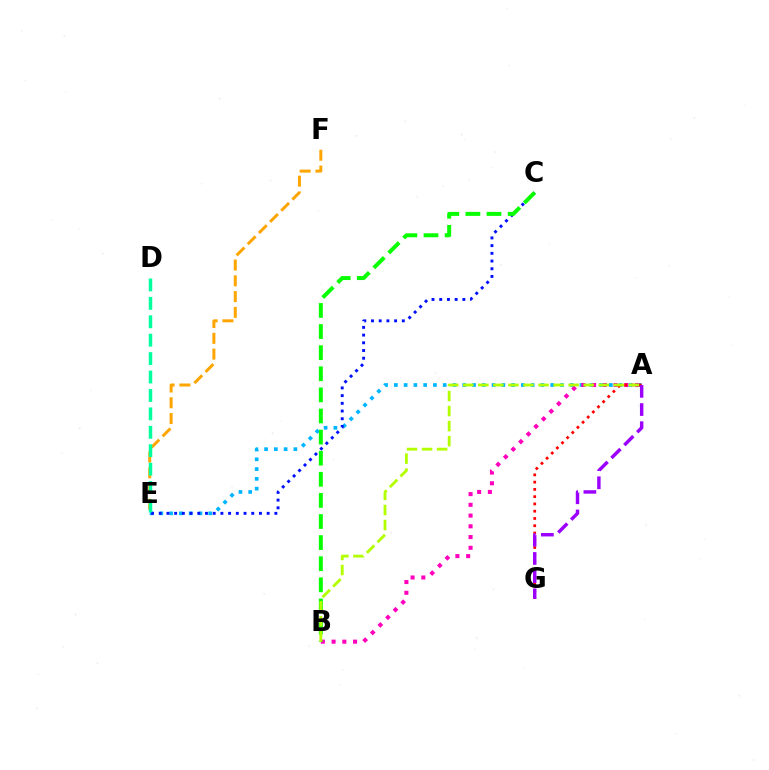{('A', 'E'): [{'color': '#00b5ff', 'line_style': 'dotted', 'thickness': 2.66}], ('C', 'E'): [{'color': '#0010ff', 'line_style': 'dotted', 'thickness': 2.09}], ('A', 'B'): [{'color': '#ff00bd', 'line_style': 'dotted', 'thickness': 2.92}, {'color': '#b3ff00', 'line_style': 'dashed', 'thickness': 2.04}], ('B', 'C'): [{'color': '#08ff00', 'line_style': 'dashed', 'thickness': 2.87}], ('A', 'G'): [{'color': '#ff0000', 'line_style': 'dotted', 'thickness': 1.97}, {'color': '#9b00ff', 'line_style': 'dashed', 'thickness': 2.47}], ('E', 'F'): [{'color': '#ffa500', 'line_style': 'dashed', 'thickness': 2.14}], ('D', 'E'): [{'color': '#00ff9d', 'line_style': 'dashed', 'thickness': 2.5}]}